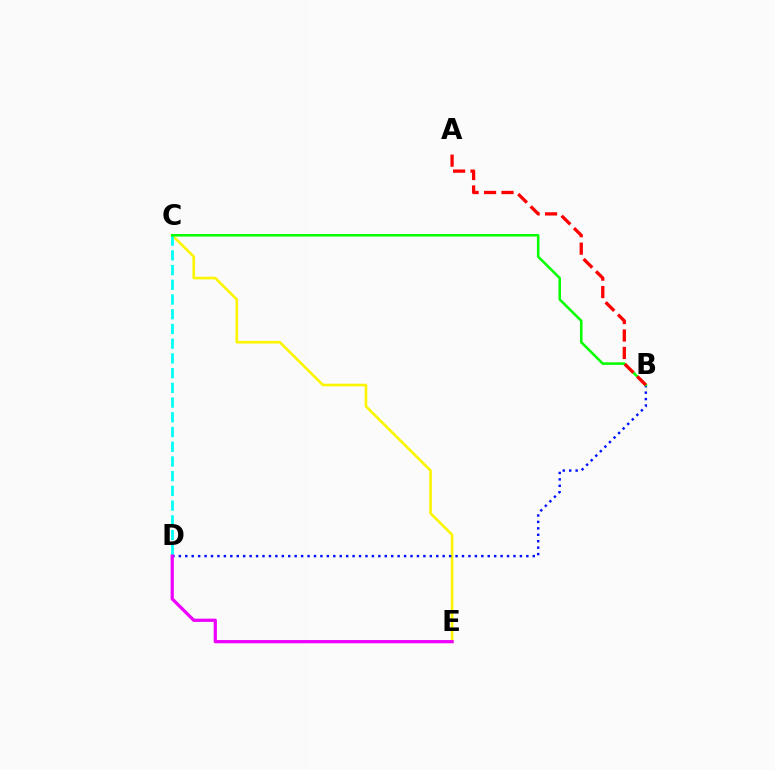{('C', 'E'): [{'color': '#fcf500', 'line_style': 'solid', 'thickness': 1.88}], ('C', 'D'): [{'color': '#00fff6', 'line_style': 'dashed', 'thickness': 2.0}], ('B', 'D'): [{'color': '#0010ff', 'line_style': 'dotted', 'thickness': 1.75}], ('B', 'C'): [{'color': '#08ff00', 'line_style': 'solid', 'thickness': 1.84}], ('D', 'E'): [{'color': '#ee00ff', 'line_style': 'solid', 'thickness': 2.32}], ('A', 'B'): [{'color': '#ff0000', 'line_style': 'dashed', 'thickness': 2.37}]}